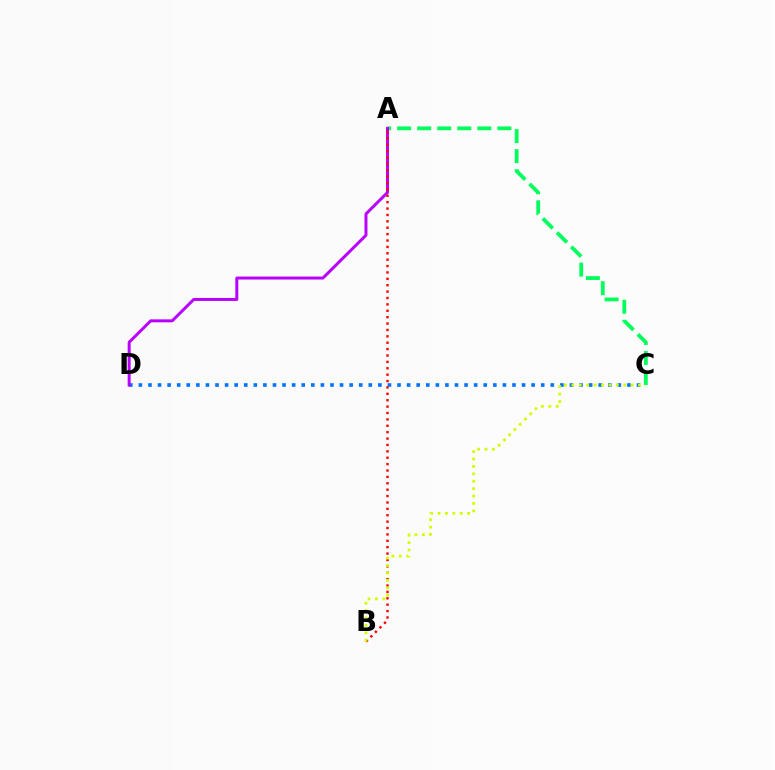{('A', 'C'): [{'color': '#00ff5c', 'line_style': 'dashed', 'thickness': 2.72}], ('C', 'D'): [{'color': '#0074ff', 'line_style': 'dotted', 'thickness': 2.6}], ('A', 'D'): [{'color': '#b900ff', 'line_style': 'solid', 'thickness': 2.14}], ('A', 'B'): [{'color': '#ff0000', 'line_style': 'dotted', 'thickness': 1.74}], ('B', 'C'): [{'color': '#d1ff00', 'line_style': 'dotted', 'thickness': 2.01}]}